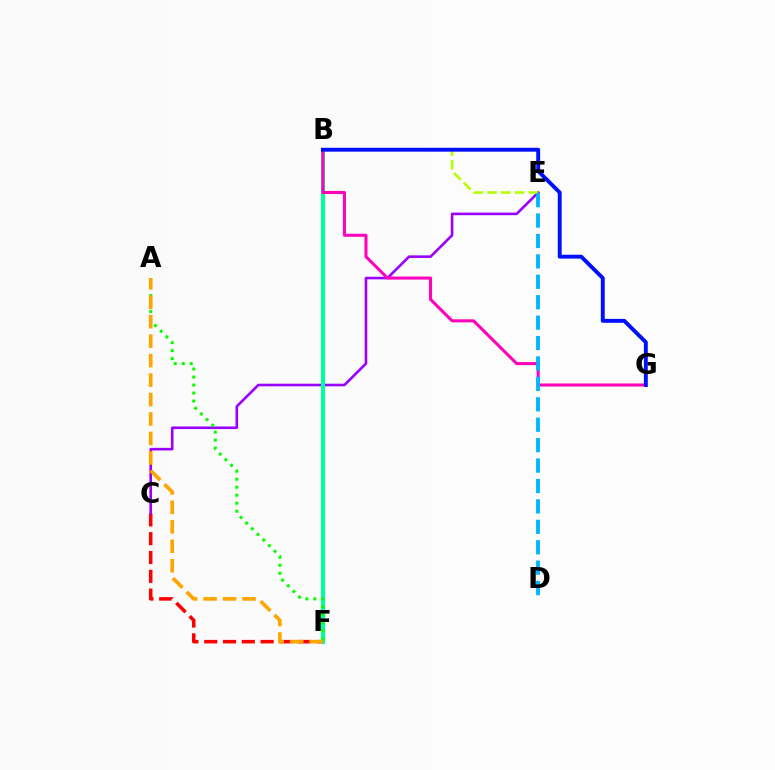{('C', 'F'): [{'color': '#ff0000', 'line_style': 'dashed', 'thickness': 2.55}], ('C', 'E'): [{'color': '#9b00ff', 'line_style': 'solid', 'thickness': 1.87}], ('B', 'E'): [{'color': '#b3ff00', 'line_style': 'dashed', 'thickness': 1.87}], ('B', 'F'): [{'color': '#00ff9d', 'line_style': 'solid', 'thickness': 2.94}], ('A', 'F'): [{'color': '#08ff00', 'line_style': 'dotted', 'thickness': 2.17}, {'color': '#ffa500', 'line_style': 'dashed', 'thickness': 2.64}], ('B', 'G'): [{'color': '#ff00bd', 'line_style': 'solid', 'thickness': 2.19}, {'color': '#0010ff', 'line_style': 'solid', 'thickness': 2.8}], ('D', 'E'): [{'color': '#00b5ff', 'line_style': 'dashed', 'thickness': 2.77}]}